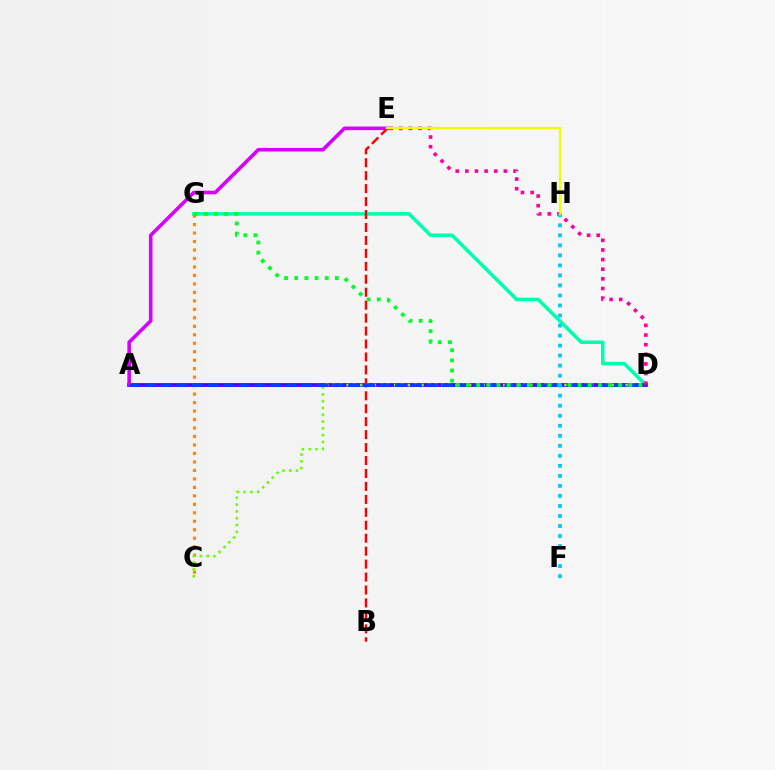{('D', 'G'): [{'color': '#00ffaf', 'line_style': 'solid', 'thickness': 2.57}, {'color': '#00ff27', 'line_style': 'dotted', 'thickness': 2.76}], ('A', 'D'): [{'color': '#4f00ff', 'line_style': 'solid', 'thickness': 2.73}, {'color': '#003fff', 'line_style': 'dashed', 'thickness': 2.12}], ('C', 'G'): [{'color': '#ff8800', 'line_style': 'dotted', 'thickness': 2.3}], ('B', 'E'): [{'color': '#ff0000', 'line_style': 'dashed', 'thickness': 1.76}], ('A', 'E'): [{'color': '#d600ff', 'line_style': 'solid', 'thickness': 2.58}], ('C', 'D'): [{'color': '#66ff00', 'line_style': 'dotted', 'thickness': 1.85}], ('D', 'E'): [{'color': '#ff00a0', 'line_style': 'dotted', 'thickness': 2.62}], ('F', 'H'): [{'color': '#00c7ff', 'line_style': 'dotted', 'thickness': 2.72}], ('E', 'H'): [{'color': '#eeff00', 'line_style': 'solid', 'thickness': 1.64}]}